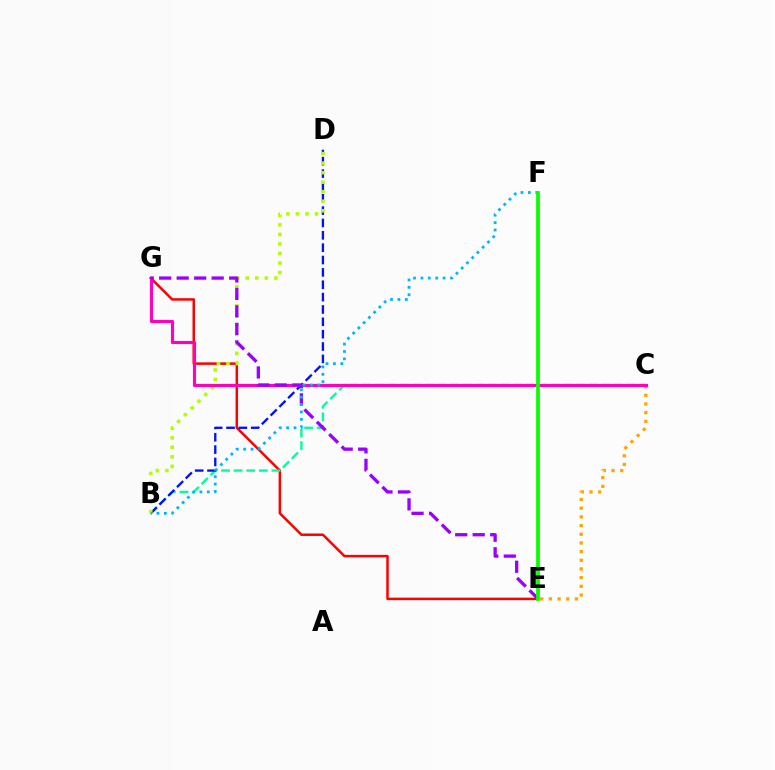{('C', 'E'): [{'color': '#ffa500', 'line_style': 'dotted', 'thickness': 2.36}], ('E', 'G'): [{'color': '#ff0000', 'line_style': 'solid', 'thickness': 1.8}, {'color': '#9b00ff', 'line_style': 'dashed', 'thickness': 2.38}], ('B', 'C'): [{'color': '#00ff9d', 'line_style': 'dashed', 'thickness': 1.71}], ('B', 'D'): [{'color': '#0010ff', 'line_style': 'dashed', 'thickness': 1.68}, {'color': '#b3ff00', 'line_style': 'dotted', 'thickness': 2.59}], ('C', 'G'): [{'color': '#ff00bd', 'line_style': 'solid', 'thickness': 2.25}], ('B', 'F'): [{'color': '#00b5ff', 'line_style': 'dotted', 'thickness': 2.01}], ('E', 'F'): [{'color': '#08ff00', 'line_style': 'solid', 'thickness': 2.68}]}